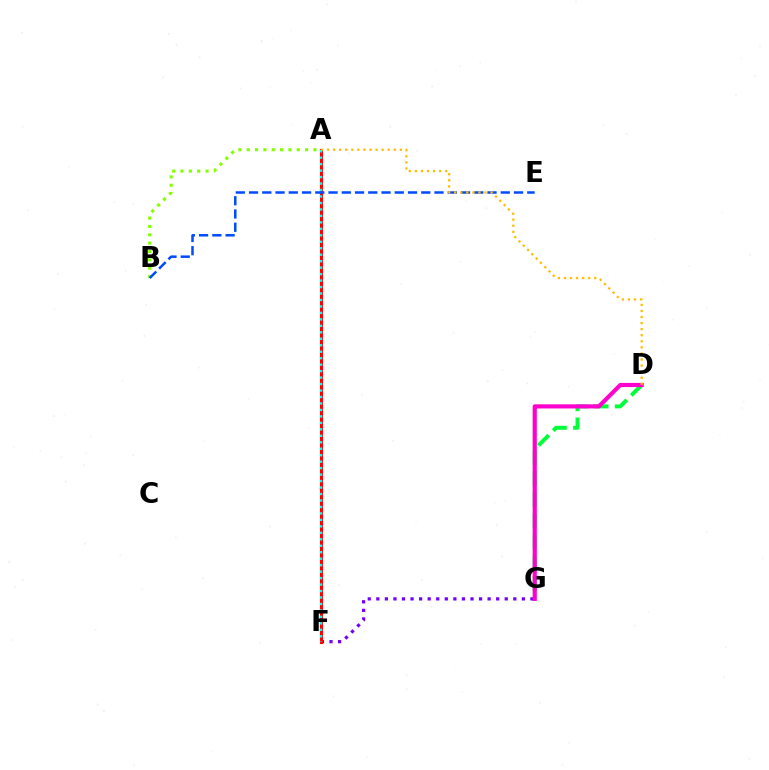{('D', 'G'): [{'color': '#00ff39', 'line_style': 'dashed', 'thickness': 2.86}, {'color': '#ff00cf', 'line_style': 'solid', 'thickness': 2.98}], ('F', 'G'): [{'color': '#7200ff', 'line_style': 'dotted', 'thickness': 2.33}], ('A', 'F'): [{'color': '#ff0000', 'line_style': 'solid', 'thickness': 2.21}, {'color': '#00fff6', 'line_style': 'dotted', 'thickness': 1.76}], ('A', 'B'): [{'color': '#84ff00', 'line_style': 'dotted', 'thickness': 2.27}], ('B', 'E'): [{'color': '#004bff', 'line_style': 'dashed', 'thickness': 1.8}], ('A', 'D'): [{'color': '#ffbd00', 'line_style': 'dotted', 'thickness': 1.65}]}